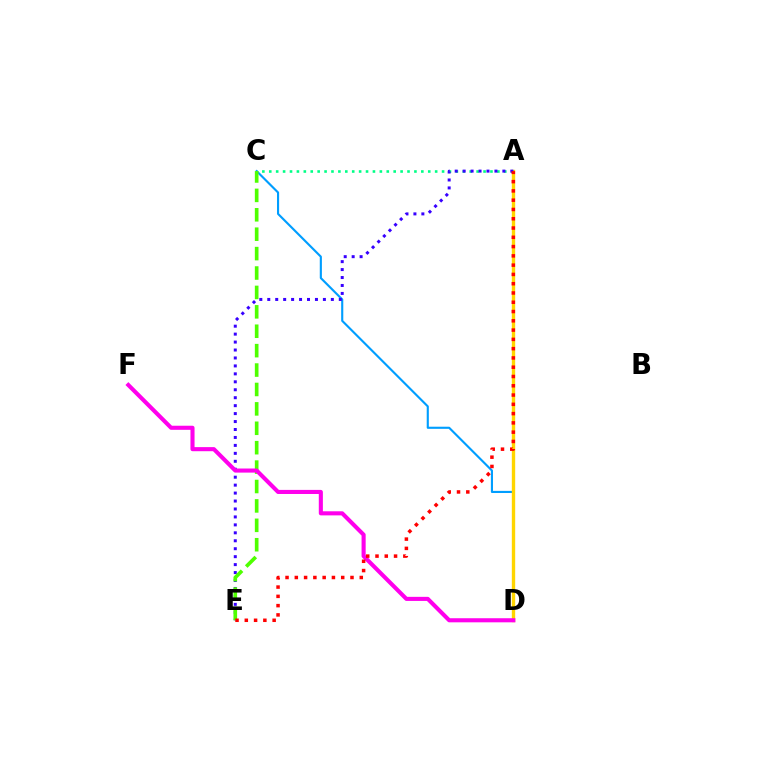{('C', 'D'): [{'color': '#009eff', 'line_style': 'solid', 'thickness': 1.53}], ('A', 'D'): [{'color': '#ffd500', 'line_style': 'solid', 'thickness': 2.42}], ('A', 'C'): [{'color': '#00ff86', 'line_style': 'dotted', 'thickness': 1.88}], ('A', 'E'): [{'color': '#3700ff', 'line_style': 'dotted', 'thickness': 2.16}, {'color': '#ff0000', 'line_style': 'dotted', 'thickness': 2.52}], ('C', 'E'): [{'color': '#4fff00', 'line_style': 'dashed', 'thickness': 2.64}], ('D', 'F'): [{'color': '#ff00ed', 'line_style': 'solid', 'thickness': 2.95}]}